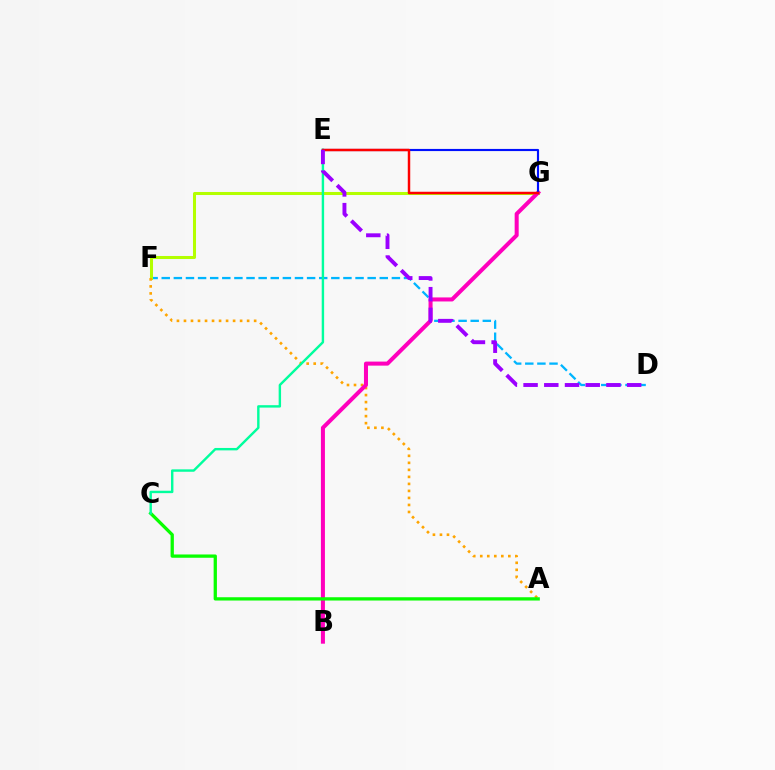{('D', 'F'): [{'color': '#00b5ff', 'line_style': 'dashed', 'thickness': 1.65}], ('F', 'G'): [{'color': '#b3ff00', 'line_style': 'solid', 'thickness': 2.18}], ('A', 'F'): [{'color': '#ffa500', 'line_style': 'dotted', 'thickness': 1.91}], ('B', 'G'): [{'color': '#ff00bd', 'line_style': 'solid', 'thickness': 2.9}], ('E', 'G'): [{'color': '#0010ff', 'line_style': 'solid', 'thickness': 1.55}, {'color': '#ff0000', 'line_style': 'solid', 'thickness': 1.78}], ('A', 'C'): [{'color': '#08ff00', 'line_style': 'solid', 'thickness': 2.36}], ('C', 'E'): [{'color': '#00ff9d', 'line_style': 'solid', 'thickness': 1.74}], ('D', 'E'): [{'color': '#9b00ff', 'line_style': 'dashed', 'thickness': 2.81}]}